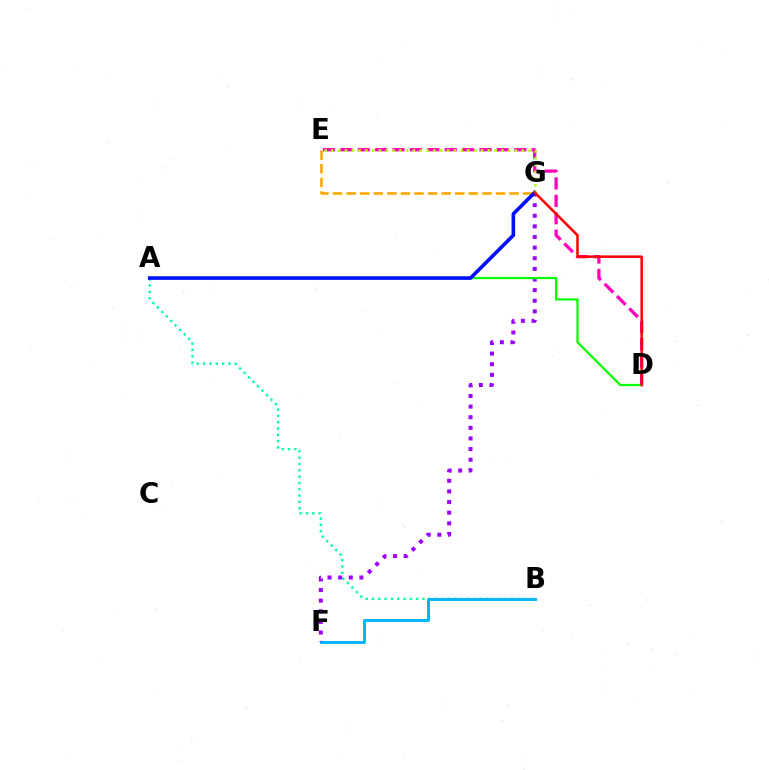{('A', 'B'): [{'color': '#00ff9d', 'line_style': 'dotted', 'thickness': 1.72}], ('B', 'F'): [{'color': '#00b5ff', 'line_style': 'solid', 'thickness': 2.1}], ('E', 'G'): [{'color': '#ffa500', 'line_style': 'dashed', 'thickness': 1.84}, {'color': '#b3ff00', 'line_style': 'dotted', 'thickness': 1.85}], ('D', 'E'): [{'color': '#ff00bd', 'line_style': 'dashed', 'thickness': 2.36}], ('F', 'G'): [{'color': '#9b00ff', 'line_style': 'dotted', 'thickness': 2.89}], ('A', 'D'): [{'color': '#08ff00', 'line_style': 'solid', 'thickness': 1.62}], ('A', 'G'): [{'color': '#0010ff', 'line_style': 'solid', 'thickness': 2.61}], ('D', 'G'): [{'color': '#ff0000', 'line_style': 'solid', 'thickness': 1.81}]}